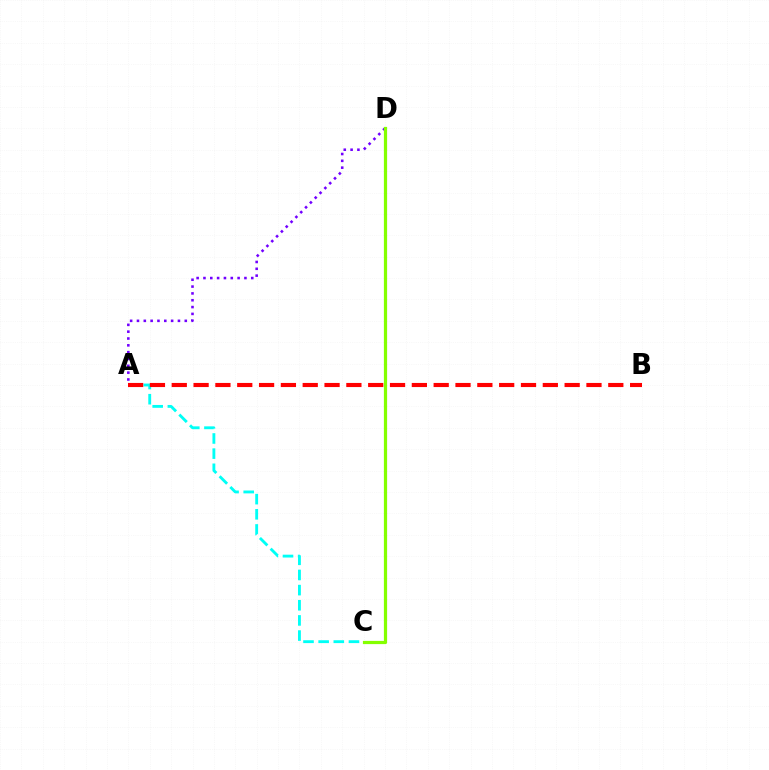{('A', 'D'): [{'color': '#7200ff', 'line_style': 'dotted', 'thickness': 1.86}], ('C', 'D'): [{'color': '#84ff00', 'line_style': 'solid', 'thickness': 2.31}], ('A', 'C'): [{'color': '#00fff6', 'line_style': 'dashed', 'thickness': 2.06}], ('A', 'B'): [{'color': '#ff0000', 'line_style': 'dashed', 'thickness': 2.97}]}